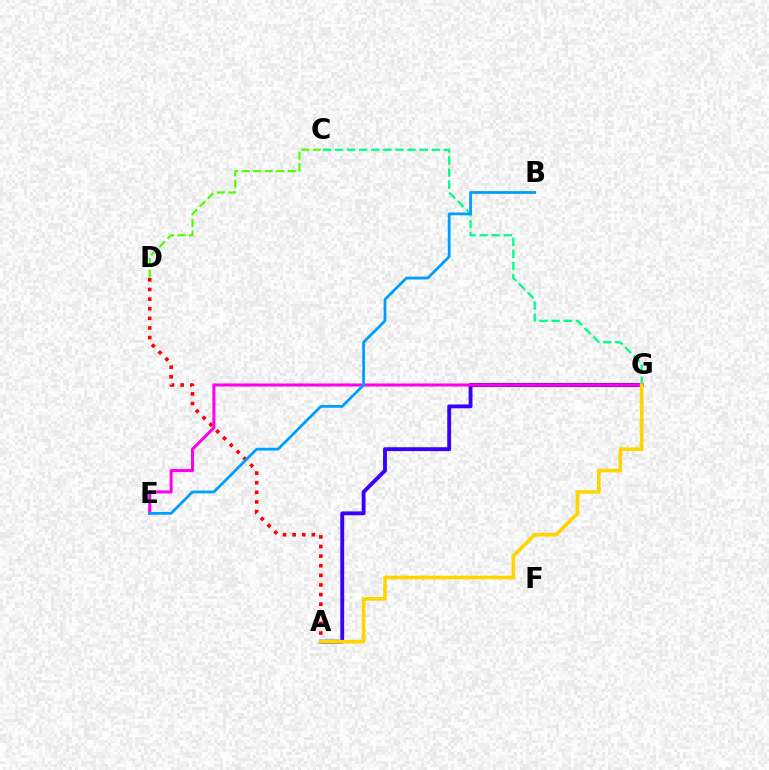{('C', 'G'): [{'color': '#00ff86', 'line_style': 'dashed', 'thickness': 1.64}], ('A', 'G'): [{'color': '#3700ff', 'line_style': 'solid', 'thickness': 2.78}, {'color': '#ffd500', 'line_style': 'solid', 'thickness': 2.6}], ('A', 'D'): [{'color': '#ff0000', 'line_style': 'dotted', 'thickness': 2.61}], ('C', 'D'): [{'color': '#4fff00', 'line_style': 'dashed', 'thickness': 1.57}], ('E', 'G'): [{'color': '#ff00ed', 'line_style': 'solid', 'thickness': 2.2}], ('B', 'E'): [{'color': '#009eff', 'line_style': 'solid', 'thickness': 2.01}]}